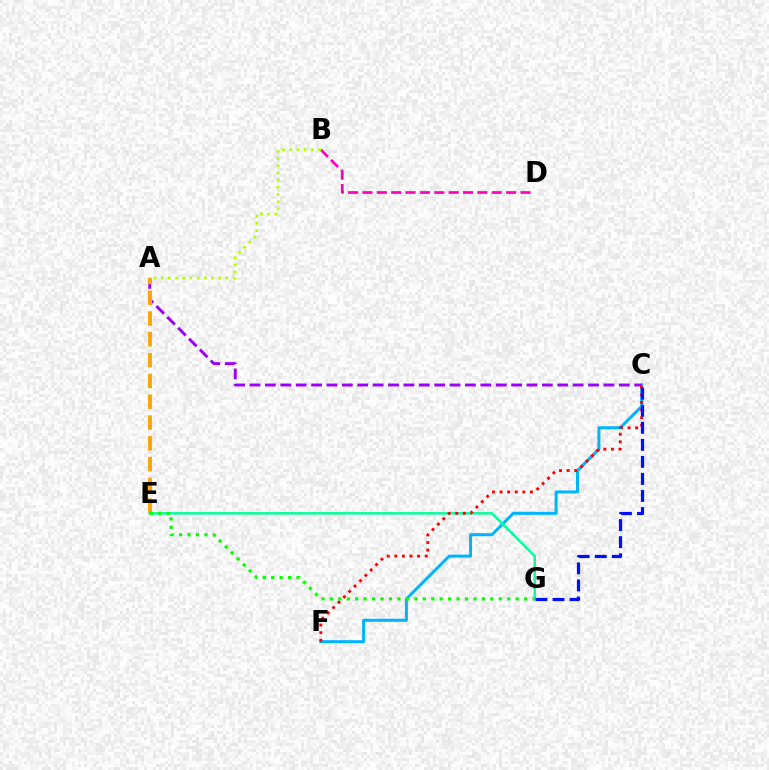{('C', 'F'): [{'color': '#00b5ff', 'line_style': 'solid', 'thickness': 2.17}, {'color': '#ff0000', 'line_style': 'dotted', 'thickness': 2.06}], ('A', 'C'): [{'color': '#9b00ff', 'line_style': 'dashed', 'thickness': 2.09}], ('A', 'E'): [{'color': '#ffa500', 'line_style': 'dashed', 'thickness': 2.83}], ('E', 'G'): [{'color': '#00ff9d', 'line_style': 'solid', 'thickness': 1.8}, {'color': '#08ff00', 'line_style': 'dotted', 'thickness': 2.29}], ('B', 'D'): [{'color': '#ff00bd', 'line_style': 'dashed', 'thickness': 1.95}], ('C', 'G'): [{'color': '#0010ff', 'line_style': 'dashed', 'thickness': 2.32}], ('A', 'B'): [{'color': '#b3ff00', 'line_style': 'dotted', 'thickness': 1.95}]}